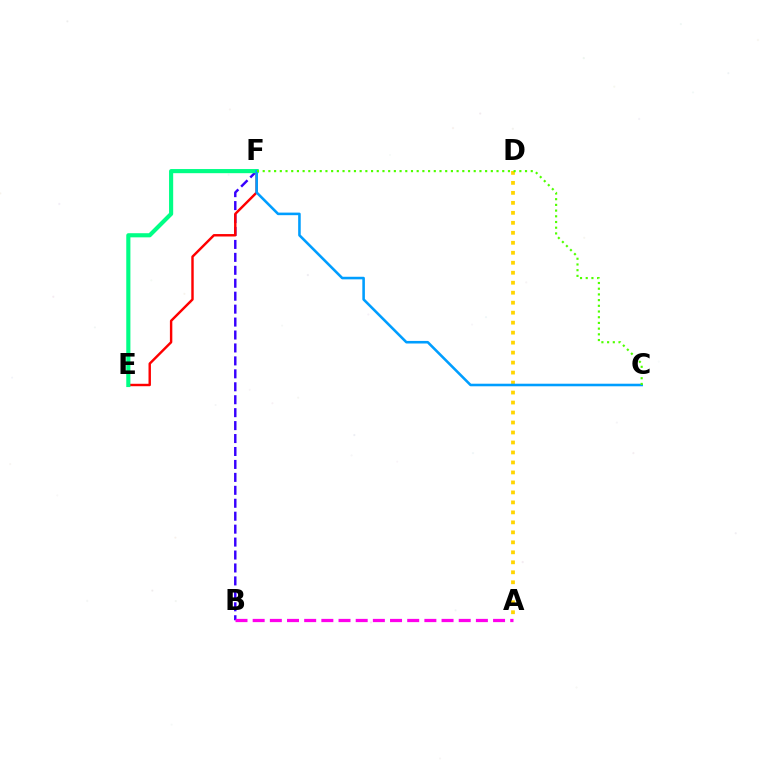{('B', 'F'): [{'color': '#3700ff', 'line_style': 'dashed', 'thickness': 1.76}], ('E', 'F'): [{'color': '#ff0000', 'line_style': 'solid', 'thickness': 1.75}, {'color': '#00ff86', 'line_style': 'solid', 'thickness': 2.98}], ('A', 'D'): [{'color': '#ffd500', 'line_style': 'dotted', 'thickness': 2.71}], ('A', 'B'): [{'color': '#ff00ed', 'line_style': 'dashed', 'thickness': 2.33}], ('C', 'F'): [{'color': '#009eff', 'line_style': 'solid', 'thickness': 1.85}, {'color': '#4fff00', 'line_style': 'dotted', 'thickness': 1.55}]}